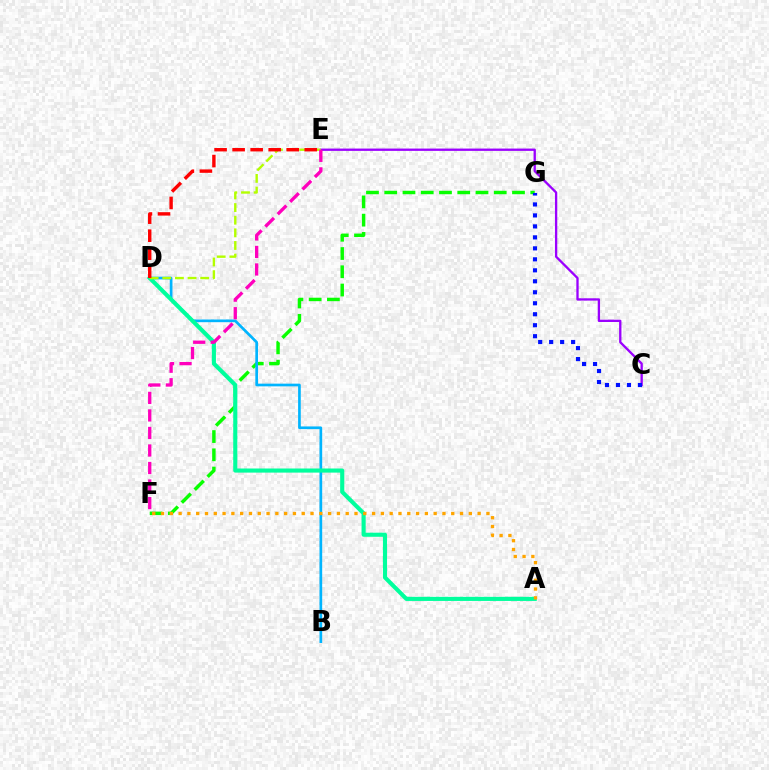{('F', 'G'): [{'color': '#08ff00', 'line_style': 'dashed', 'thickness': 2.48}], ('B', 'D'): [{'color': '#00b5ff', 'line_style': 'solid', 'thickness': 1.94}], ('C', 'E'): [{'color': '#9b00ff', 'line_style': 'solid', 'thickness': 1.67}], ('A', 'D'): [{'color': '#00ff9d', 'line_style': 'solid', 'thickness': 2.96}], ('D', 'E'): [{'color': '#b3ff00', 'line_style': 'dashed', 'thickness': 1.72}, {'color': '#ff0000', 'line_style': 'dashed', 'thickness': 2.45}], ('E', 'F'): [{'color': '#ff00bd', 'line_style': 'dashed', 'thickness': 2.38}], ('C', 'G'): [{'color': '#0010ff', 'line_style': 'dotted', 'thickness': 2.98}], ('A', 'F'): [{'color': '#ffa500', 'line_style': 'dotted', 'thickness': 2.39}]}